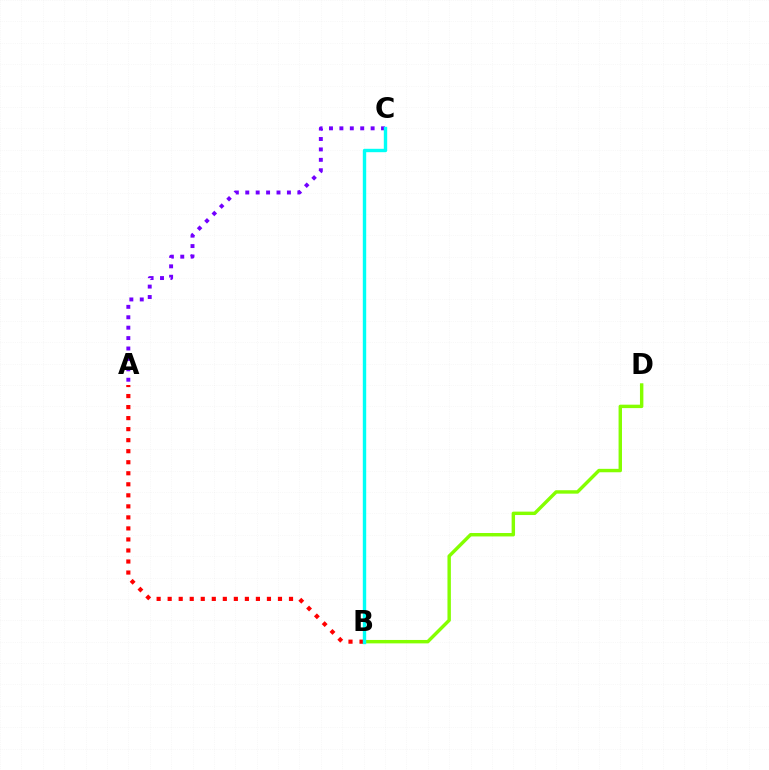{('B', 'D'): [{'color': '#84ff00', 'line_style': 'solid', 'thickness': 2.46}], ('A', 'B'): [{'color': '#ff0000', 'line_style': 'dotted', 'thickness': 3.0}], ('A', 'C'): [{'color': '#7200ff', 'line_style': 'dotted', 'thickness': 2.83}], ('B', 'C'): [{'color': '#00fff6', 'line_style': 'solid', 'thickness': 2.44}]}